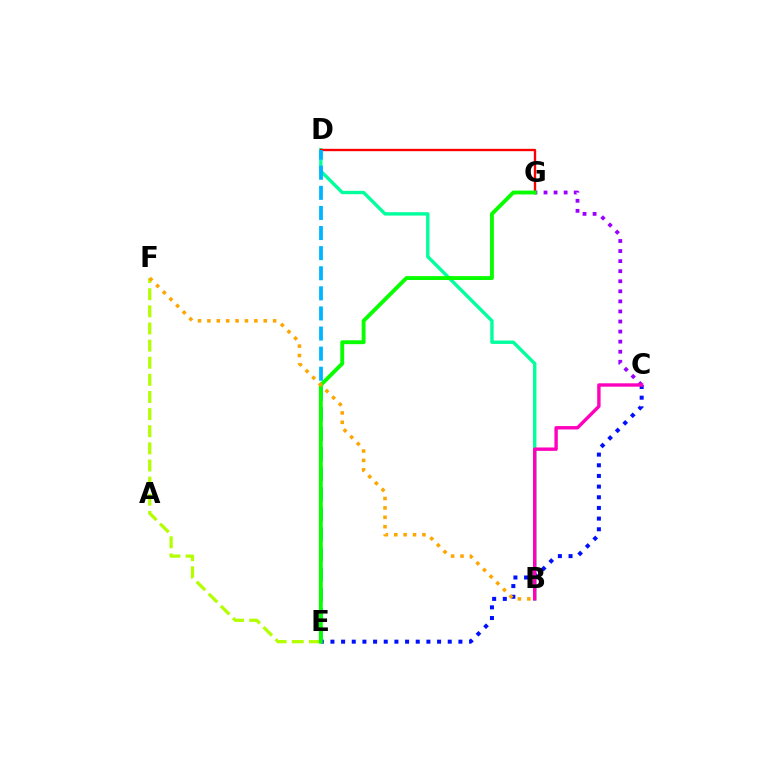{('B', 'D'): [{'color': '#00ff9d', 'line_style': 'solid', 'thickness': 2.44}], ('E', 'F'): [{'color': '#b3ff00', 'line_style': 'dashed', 'thickness': 2.33}], ('D', 'G'): [{'color': '#ff0000', 'line_style': 'solid', 'thickness': 1.69}], ('D', 'E'): [{'color': '#00b5ff', 'line_style': 'dashed', 'thickness': 2.73}], ('C', 'G'): [{'color': '#9b00ff', 'line_style': 'dotted', 'thickness': 2.73}], ('C', 'E'): [{'color': '#0010ff', 'line_style': 'dotted', 'thickness': 2.9}], ('E', 'G'): [{'color': '#08ff00', 'line_style': 'solid', 'thickness': 2.79}], ('B', 'C'): [{'color': '#ff00bd', 'line_style': 'solid', 'thickness': 2.44}], ('B', 'F'): [{'color': '#ffa500', 'line_style': 'dotted', 'thickness': 2.55}]}